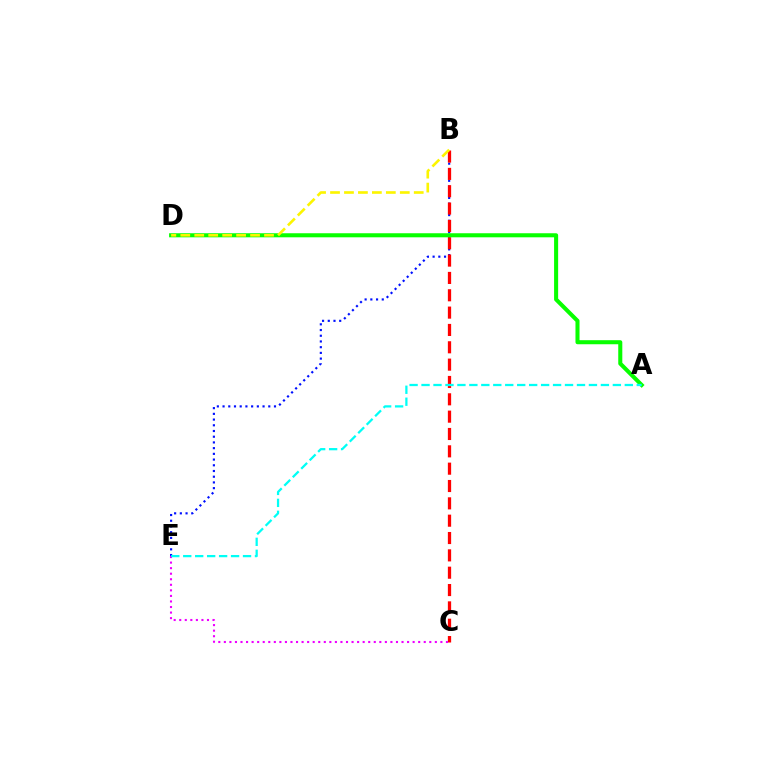{('B', 'E'): [{'color': '#0010ff', 'line_style': 'dotted', 'thickness': 1.55}], ('B', 'C'): [{'color': '#ff0000', 'line_style': 'dashed', 'thickness': 2.36}], ('A', 'D'): [{'color': '#08ff00', 'line_style': 'solid', 'thickness': 2.92}], ('C', 'E'): [{'color': '#ee00ff', 'line_style': 'dotted', 'thickness': 1.51}], ('B', 'D'): [{'color': '#fcf500', 'line_style': 'dashed', 'thickness': 1.9}], ('A', 'E'): [{'color': '#00fff6', 'line_style': 'dashed', 'thickness': 1.62}]}